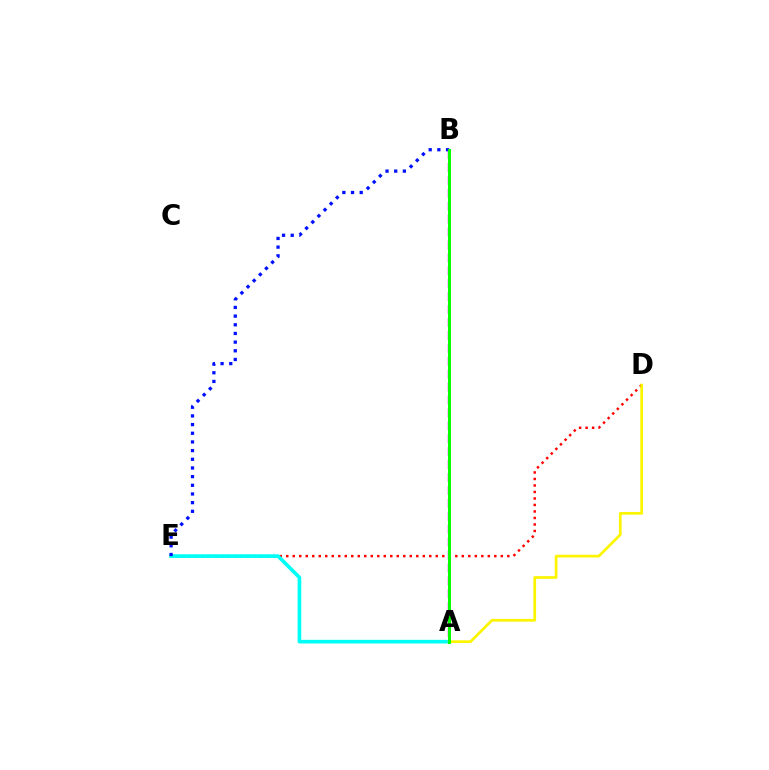{('D', 'E'): [{'color': '#ff0000', 'line_style': 'dotted', 'thickness': 1.77}], ('A', 'E'): [{'color': '#00fff6', 'line_style': 'solid', 'thickness': 2.64}], ('B', 'E'): [{'color': '#0010ff', 'line_style': 'dotted', 'thickness': 2.36}], ('A', 'D'): [{'color': '#fcf500', 'line_style': 'solid', 'thickness': 1.95}], ('A', 'B'): [{'color': '#ee00ff', 'line_style': 'dashed', 'thickness': 1.76}, {'color': '#08ff00', 'line_style': 'solid', 'thickness': 2.15}]}